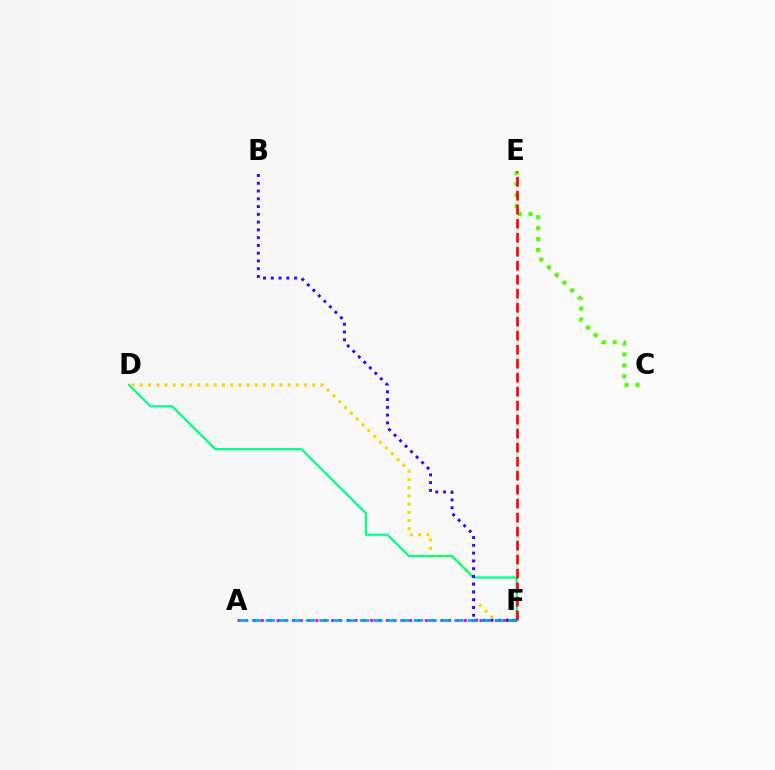{('D', 'F'): [{'color': '#ffd500', 'line_style': 'dotted', 'thickness': 2.23}, {'color': '#00ff86', 'line_style': 'solid', 'thickness': 1.58}], ('B', 'F'): [{'color': '#3700ff', 'line_style': 'dotted', 'thickness': 2.11}], ('A', 'F'): [{'color': '#ff00ed', 'line_style': 'dotted', 'thickness': 2.12}, {'color': '#009eff', 'line_style': 'dashed', 'thickness': 1.83}], ('C', 'E'): [{'color': '#4fff00', 'line_style': 'dotted', 'thickness': 2.97}], ('E', 'F'): [{'color': '#ff0000', 'line_style': 'dashed', 'thickness': 1.9}]}